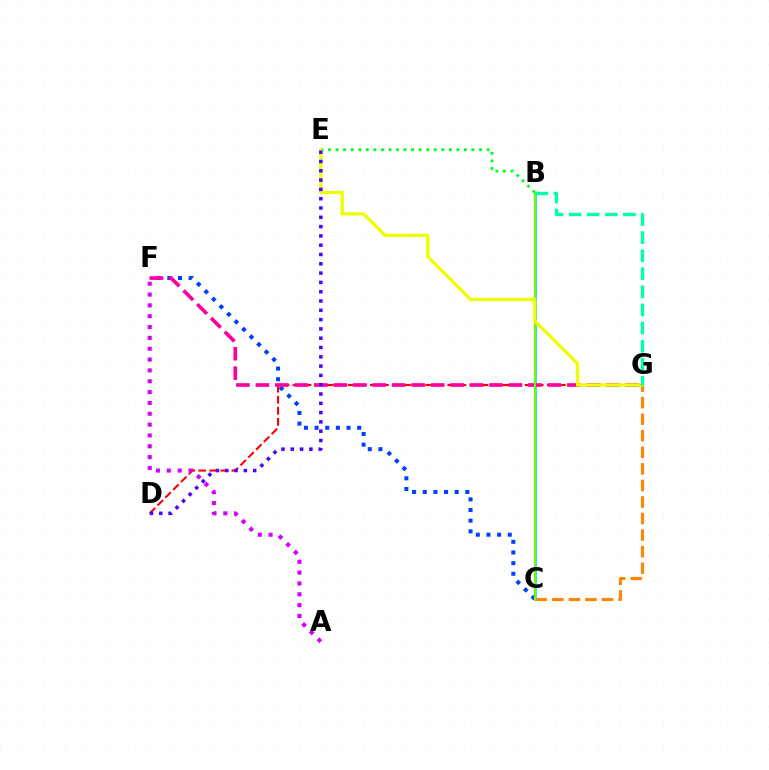{('B', 'C'): [{'color': '#00c7ff', 'line_style': 'solid', 'thickness': 1.82}, {'color': '#66ff00', 'line_style': 'solid', 'thickness': 1.51}], ('C', 'G'): [{'color': '#ff8800', 'line_style': 'dashed', 'thickness': 2.25}], ('C', 'F'): [{'color': '#003fff', 'line_style': 'dotted', 'thickness': 2.89}], ('B', 'E'): [{'color': '#00ff27', 'line_style': 'dotted', 'thickness': 2.05}], ('D', 'G'): [{'color': '#ff0000', 'line_style': 'dashed', 'thickness': 1.5}], ('A', 'F'): [{'color': '#d600ff', 'line_style': 'dotted', 'thickness': 2.94}], ('F', 'G'): [{'color': '#ff00a0', 'line_style': 'dashed', 'thickness': 2.64}], ('E', 'G'): [{'color': '#eeff00', 'line_style': 'solid', 'thickness': 2.38}], ('B', 'G'): [{'color': '#00ffaf', 'line_style': 'dashed', 'thickness': 2.46}], ('D', 'E'): [{'color': '#4f00ff', 'line_style': 'dotted', 'thickness': 2.53}]}